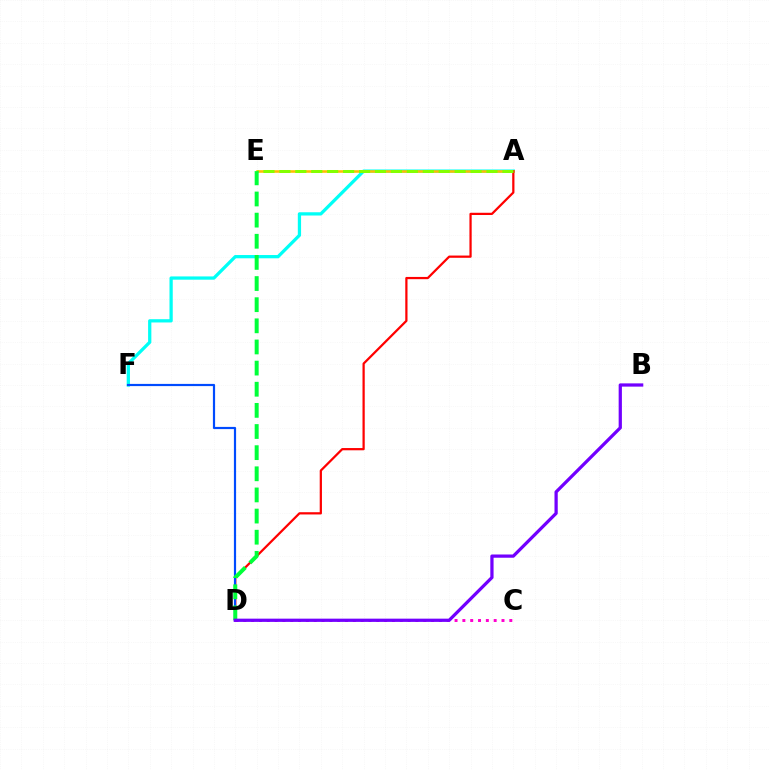{('A', 'F'): [{'color': '#00fff6', 'line_style': 'solid', 'thickness': 2.35}], ('A', 'E'): [{'color': '#ffbd00', 'line_style': 'solid', 'thickness': 1.86}, {'color': '#84ff00', 'line_style': 'dashed', 'thickness': 2.16}], ('A', 'D'): [{'color': '#ff0000', 'line_style': 'solid', 'thickness': 1.61}], ('D', 'F'): [{'color': '#004bff', 'line_style': 'solid', 'thickness': 1.58}], ('D', 'E'): [{'color': '#00ff39', 'line_style': 'dashed', 'thickness': 2.87}], ('C', 'D'): [{'color': '#ff00cf', 'line_style': 'dotted', 'thickness': 2.13}], ('B', 'D'): [{'color': '#7200ff', 'line_style': 'solid', 'thickness': 2.33}]}